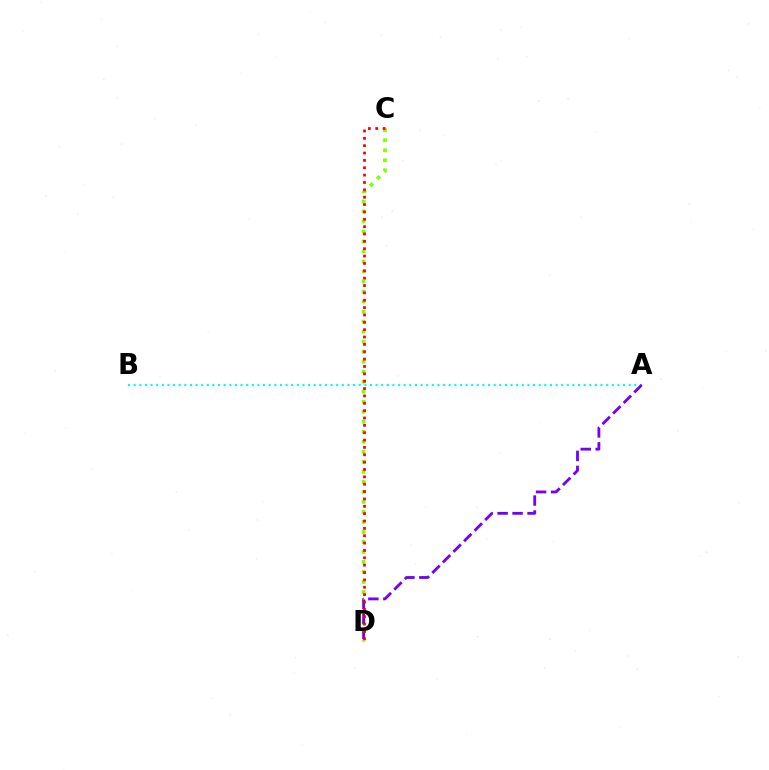{('A', 'B'): [{'color': '#00fff6', 'line_style': 'dotted', 'thickness': 1.53}], ('C', 'D'): [{'color': '#84ff00', 'line_style': 'dotted', 'thickness': 2.72}, {'color': '#ff0000', 'line_style': 'dotted', 'thickness': 2.0}], ('A', 'D'): [{'color': '#7200ff', 'line_style': 'dashed', 'thickness': 2.03}]}